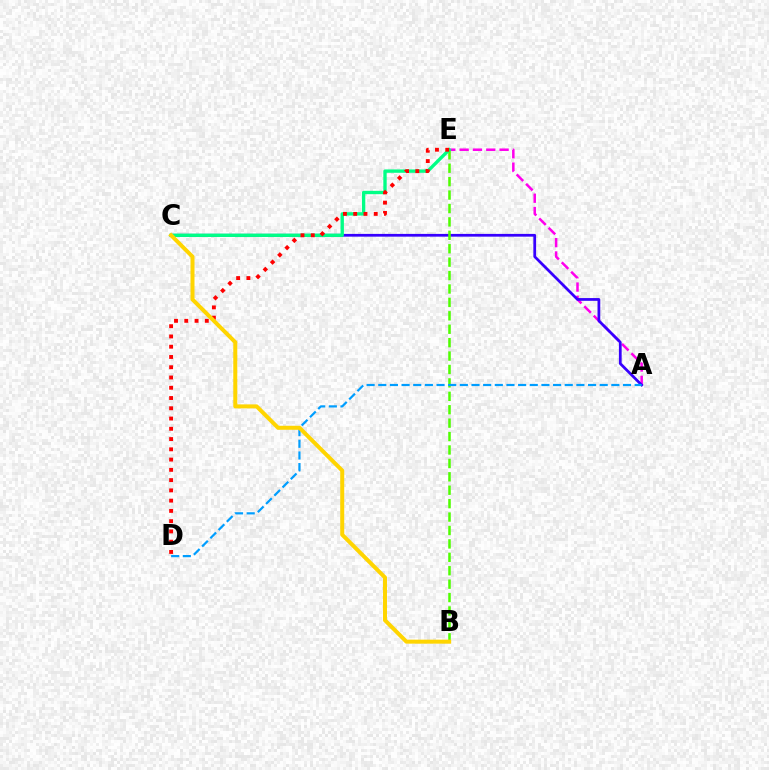{('A', 'E'): [{'color': '#ff00ed', 'line_style': 'dashed', 'thickness': 1.81}], ('A', 'C'): [{'color': '#3700ff', 'line_style': 'solid', 'thickness': 1.98}], ('B', 'E'): [{'color': '#4fff00', 'line_style': 'dashed', 'thickness': 1.82}], ('C', 'E'): [{'color': '#00ff86', 'line_style': 'solid', 'thickness': 2.41}], ('A', 'D'): [{'color': '#009eff', 'line_style': 'dashed', 'thickness': 1.58}], ('D', 'E'): [{'color': '#ff0000', 'line_style': 'dotted', 'thickness': 2.79}], ('B', 'C'): [{'color': '#ffd500', 'line_style': 'solid', 'thickness': 2.88}]}